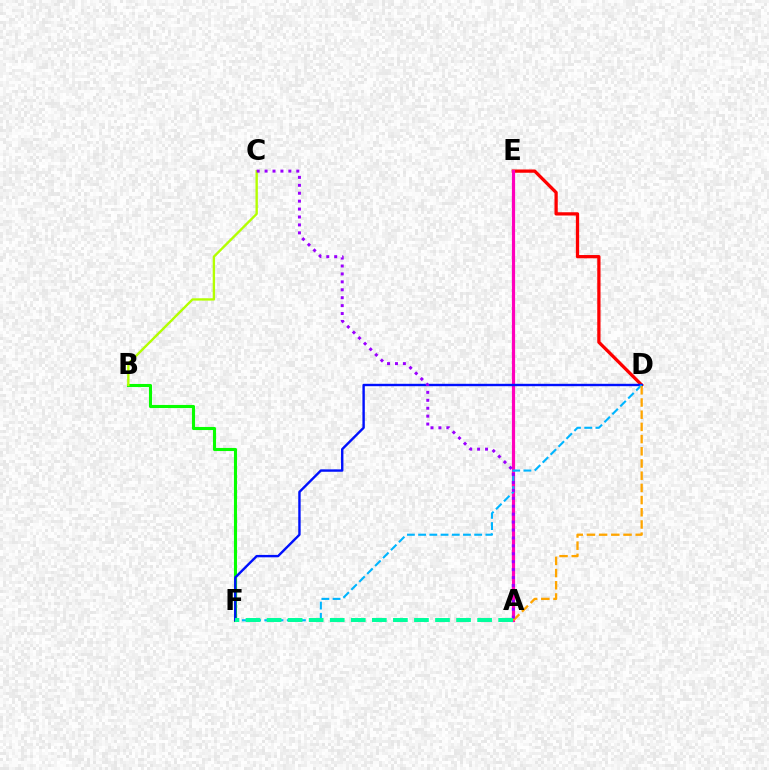{('B', 'F'): [{'color': '#08ff00', 'line_style': 'solid', 'thickness': 2.23}], ('D', 'E'): [{'color': '#ff0000', 'line_style': 'solid', 'thickness': 2.36}], ('A', 'E'): [{'color': '#ff00bd', 'line_style': 'solid', 'thickness': 2.3}], ('D', 'F'): [{'color': '#0010ff', 'line_style': 'solid', 'thickness': 1.73}, {'color': '#00b5ff', 'line_style': 'dashed', 'thickness': 1.52}], ('B', 'C'): [{'color': '#b3ff00', 'line_style': 'solid', 'thickness': 1.7}], ('A', 'D'): [{'color': '#ffa500', 'line_style': 'dashed', 'thickness': 1.66}], ('A', 'C'): [{'color': '#9b00ff', 'line_style': 'dotted', 'thickness': 2.15}], ('A', 'F'): [{'color': '#00ff9d', 'line_style': 'dashed', 'thickness': 2.86}]}